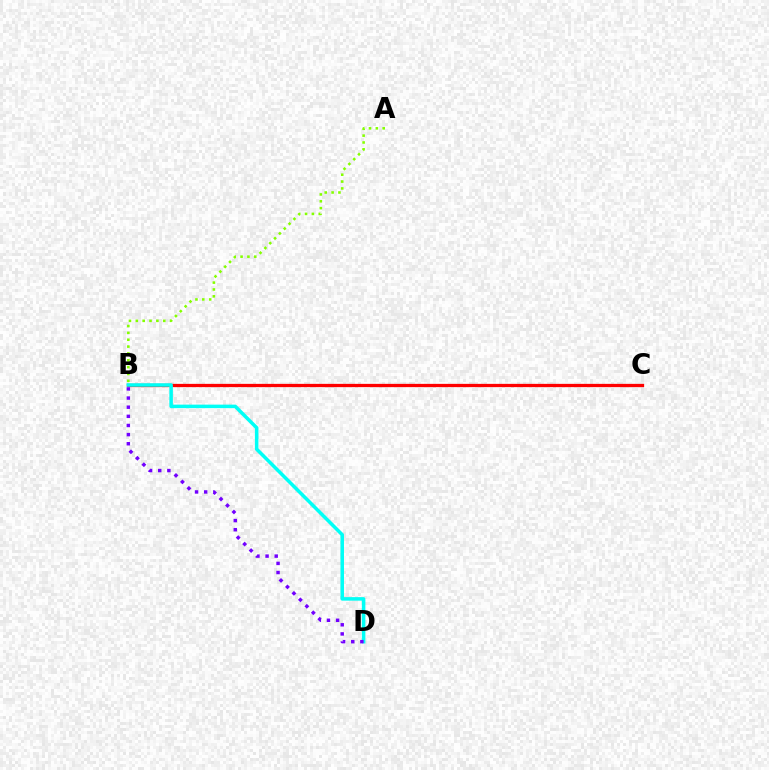{('B', 'C'): [{'color': '#ff0000', 'line_style': 'solid', 'thickness': 2.35}], ('B', 'D'): [{'color': '#00fff6', 'line_style': 'solid', 'thickness': 2.53}, {'color': '#7200ff', 'line_style': 'dotted', 'thickness': 2.48}], ('A', 'B'): [{'color': '#84ff00', 'line_style': 'dotted', 'thickness': 1.86}]}